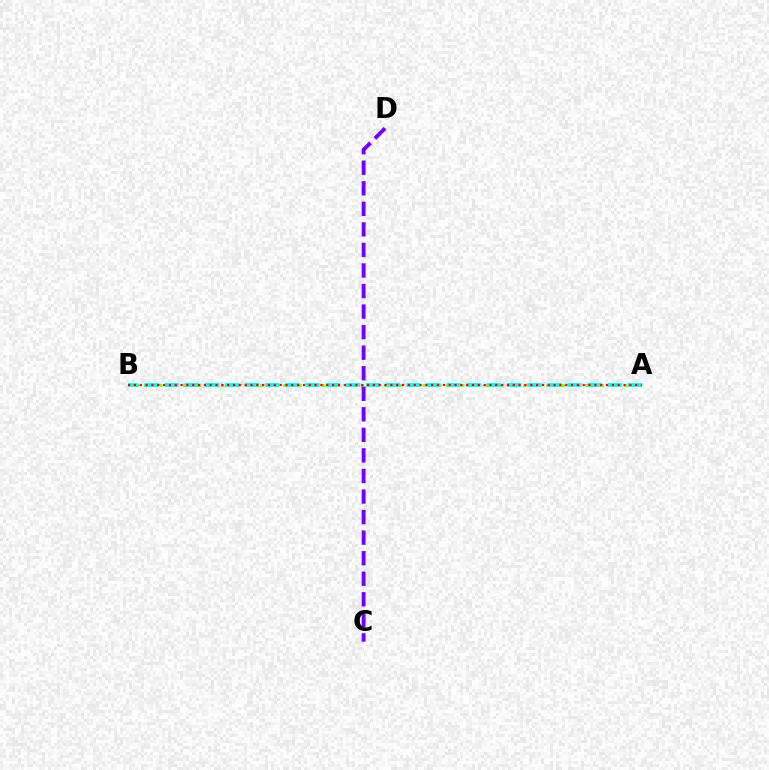{('A', 'B'): [{'color': '#84ff00', 'line_style': 'dotted', 'thickness': 2.1}, {'color': '#00fff6', 'line_style': 'dashed', 'thickness': 2.74}, {'color': '#ff0000', 'line_style': 'dotted', 'thickness': 1.58}], ('C', 'D'): [{'color': '#7200ff', 'line_style': 'dashed', 'thickness': 2.79}]}